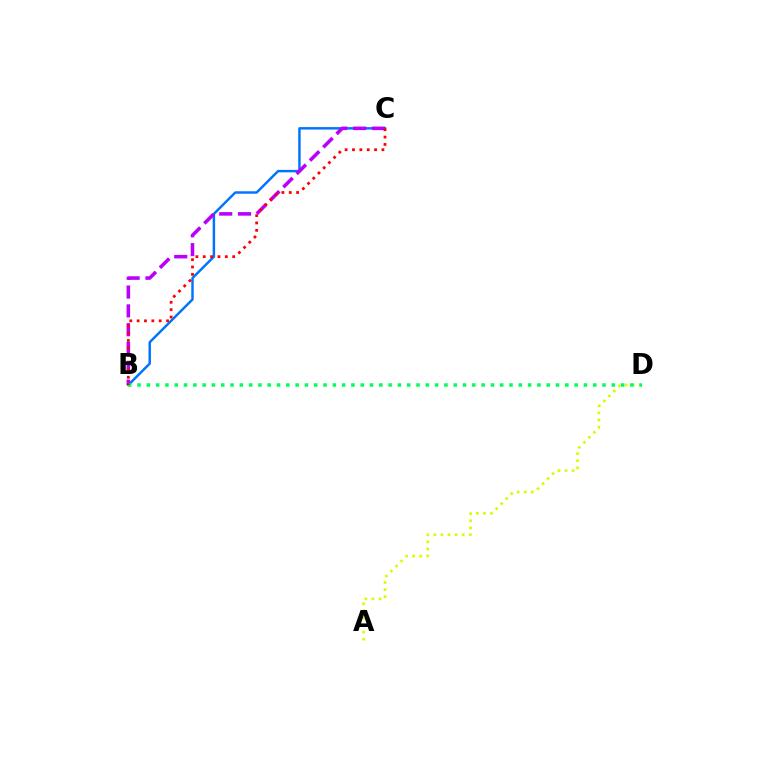{('A', 'D'): [{'color': '#d1ff00', 'line_style': 'dotted', 'thickness': 1.93}], ('B', 'C'): [{'color': '#0074ff', 'line_style': 'solid', 'thickness': 1.77}, {'color': '#b900ff', 'line_style': 'dashed', 'thickness': 2.56}, {'color': '#ff0000', 'line_style': 'dotted', 'thickness': 2.0}], ('B', 'D'): [{'color': '#00ff5c', 'line_style': 'dotted', 'thickness': 2.53}]}